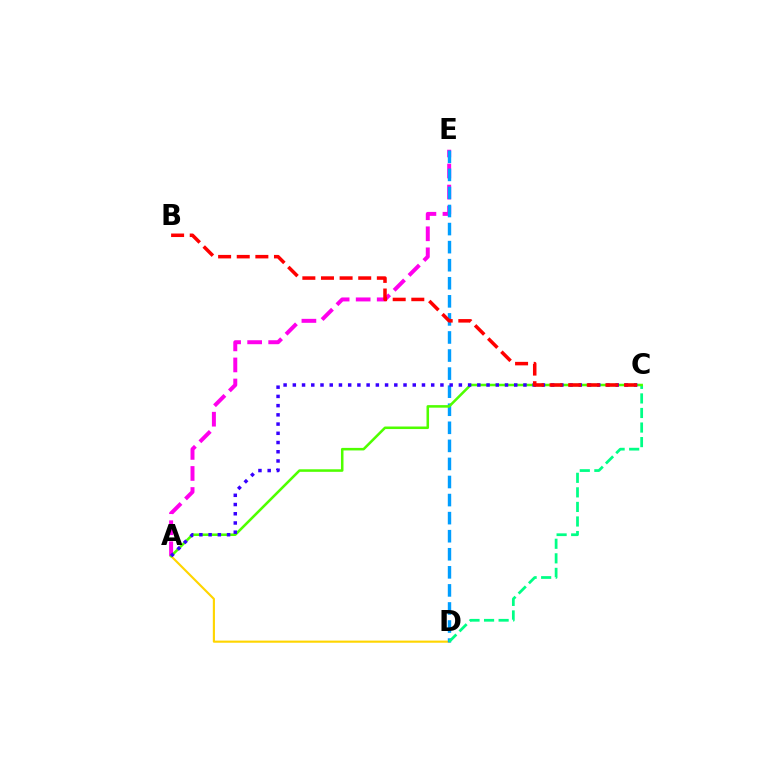{('A', 'E'): [{'color': '#ff00ed', 'line_style': 'dashed', 'thickness': 2.86}], ('A', 'D'): [{'color': '#ffd500', 'line_style': 'solid', 'thickness': 1.54}], ('D', 'E'): [{'color': '#009eff', 'line_style': 'dashed', 'thickness': 2.45}], ('C', 'D'): [{'color': '#00ff86', 'line_style': 'dashed', 'thickness': 1.98}], ('A', 'C'): [{'color': '#4fff00', 'line_style': 'solid', 'thickness': 1.83}, {'color': '#3700ff', 'line_style': 'dotted', 'thickness': 2.51}], ('B', 'C'): [{'color': '#ff0000', 'line_style': 'dashed', 'thickness': 2.53}]}